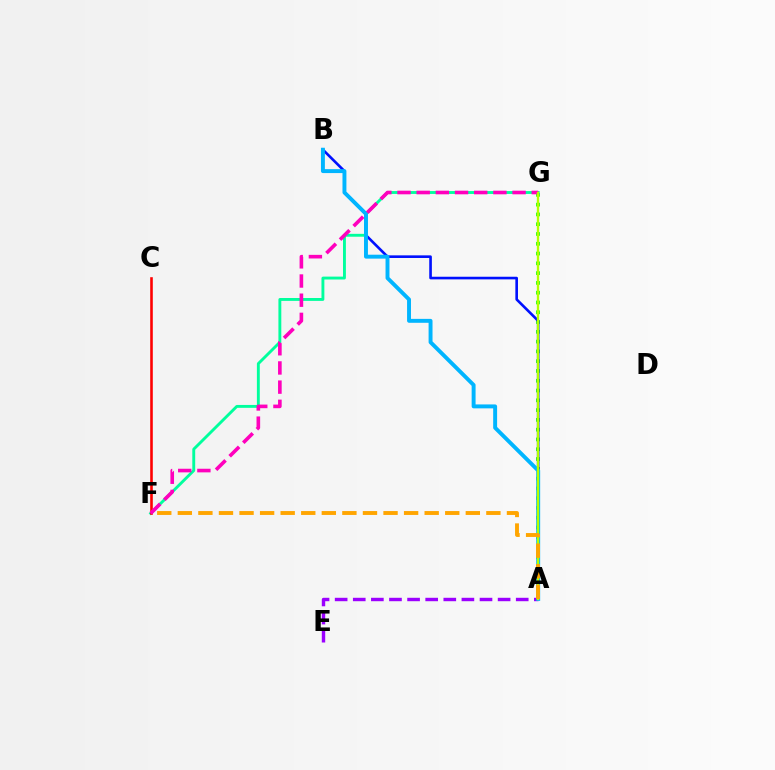{('A', 'E'): [{'color': '#9b00ff', 'line_style': 'dashed', 'thickness': 2.46}], ('A', 'G'): [{'color': '#08ff00', 'line_style': 'dotted', 'thickness': 2.66}, {'color': '#b3ff00', 'line_style': 'solid', 'thickness': 1.68}], ('A', 'B'): [{'color': '#0010ff', 'line_style': 'solid', 'thickness': 1.89}, {'color': '#00b5ff', 'line_style': 'solid', 'thickness': 2.82}], ('F', 'G'): [{'color': '#00ff9d', 'line_style': 'solid', 'thickness': 2.08}, {'color': '#ff00bd', 'line_style': 'dashed', 'thickness': 2.61}], ('C', 'F'): [{'color': '#ff0000', 'line_style': 'solid', 'thickness': 1.87}], ('A', 'F'): [{'color': '#ffa500', 'line_style': 'dashed', 'thickness': 2.79}]}